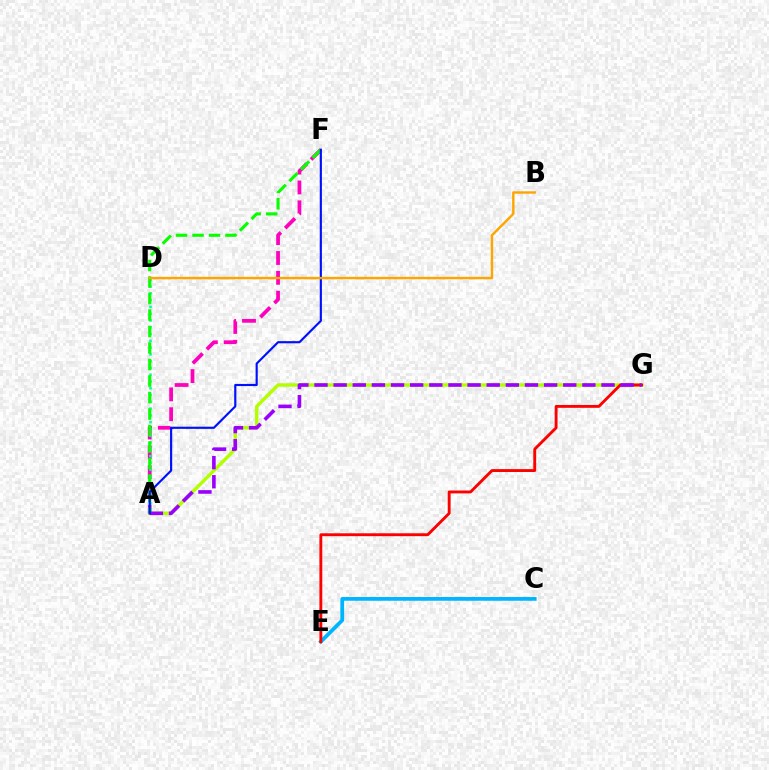{('A', 'G'): [{'color': '#b3ff00', 'line_style': 'solid', 'thickness': 2.45}, {'color': '#9b00ff', 'line_style': 'dashed', 'thickness': 2.6}], ('A', 'F'): [{'color': '#ff00bd', 'line_style': 'dashed', 'thickness': 2.7}, {'color': '#08ff00', 'line_style': 'dashed', 'thickness': 2.24}, {'color': '#0010ff', 'line_style': 'solid', 'thickness': 1.55}], ('C', 'E'): [{'color': '#00b5ff', 'line_style': 'solid', 'thickness': 2.69}], ('A', 'D'): [{'color': '#00ff9d', 'line_style': 'dotted', 'thickness': 1.84}], ('E', 'G'): [{'color': '#ff0000', 'line_style': 'solid', 'thickness': 2.07}], ('B', 'D'): [{'color': '#ffa500', 'line_style': 'solid', 'thickness': 1.73}]}